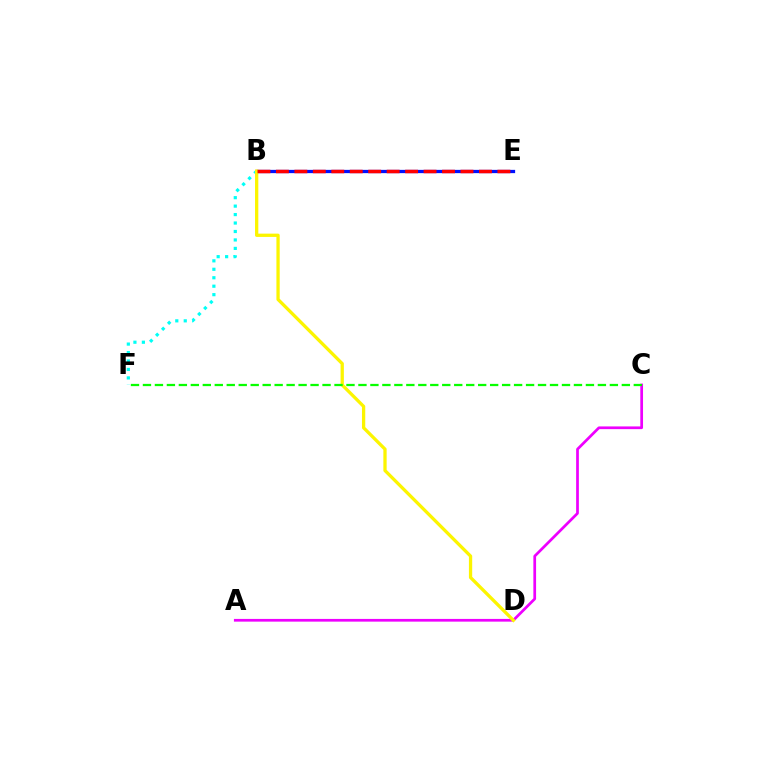{('B', 'F'): [{'color': '#00fff6', 'line_style': 'dotted', 'thickness': 2.3}], ('A', 'C'): [{'color': '#ee00ff', 'line_style': 'solid', 'thickness': 1.96}], ('B', 'E'): [{'color': '#0010ff', 'line_style': 'solid', 'thickness': 2.35}, {'color': '#ff0000', 'line_style': 'dashed', 'thickness': 2.51}], ('B', 'D'): [{'color': '#fcf500', 'line_style': 'solid', 'thickness': 2.36}], ('C', 'F'): [{'color': '#08ff00', 'line_style': 'dashed', 'thickness': 1.63}]}